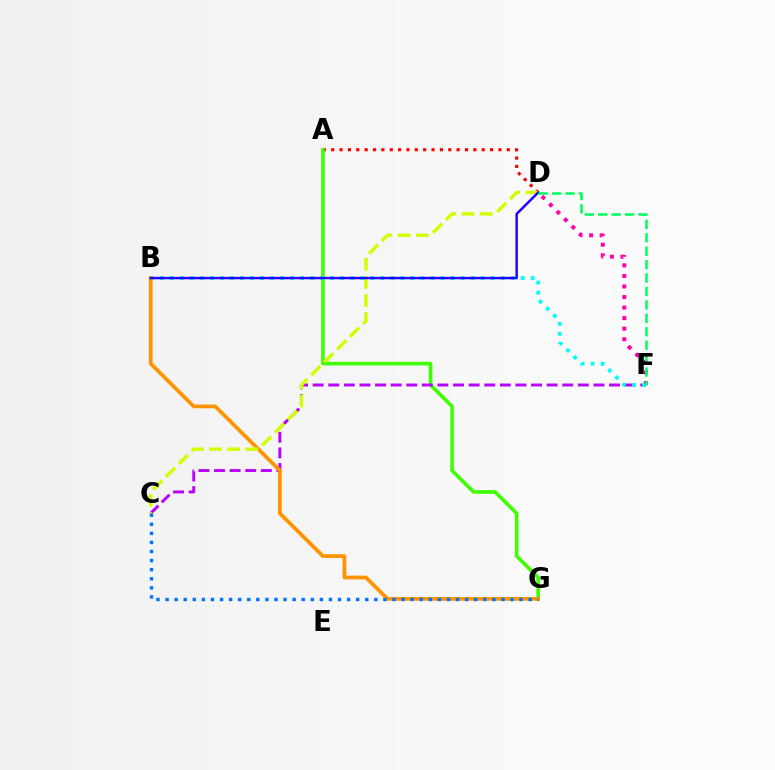{('A', 'D'): [{'color': '#ff0000', 'line_style': 'dotted', 'thickness': 2.27}], ('D', 'F'): [{'color': '#ff00ac', 'line_style': 'dotted', 'thickness': 2.87}, {'color': '#00ff5c', 'line_style': 'dashed', 'thickness': 1.82}], ('A', 'G'): [{'color': '#3dff00', 'line_style': 'solid', 'thickness': 2.59}], ('C', 'F'): [{'color': '#b900ff', 'line_style': 'dashed', 'thickness': 2.12}], ('B', 'F'): [{'color': '#00fff6', 'line_style': 'dotted', 'thickness': 2.72}], ('B', 'G'): [{'color': '#ff9400', 'line_style': 'solid', 'thickness': 2.71}], ('C', 'D'): [{'color': '#d1ff00', 'line_style': 'dashed', 'thickness': 2.47}], ('C', 'G'): [{'color': '#0074ff', 'line_style': 'dotted', 'thickness': 2.47}], ('B', 'D'): [{'color': '#2500ff', 'line_style': 'solid', 'thickness': 1.77}]}